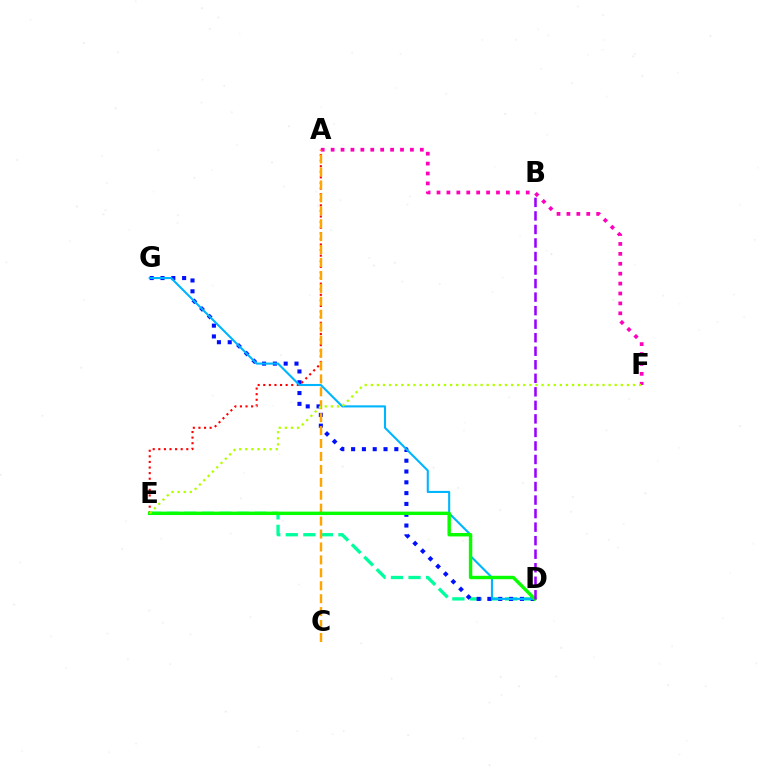{('D', 'E'): [{'color': '#00ff9d', 'line_style': 'dashed', 'thickness': 2.39}, {'color': '#08ff00', 'line_style': 'solid', 'thickness': 2.46}], ('A', 'E'): [{'color': '#ff0000', 'line_style': 'dotted', 'thickness': 1.52}], ('A', 'F'): [{'color': '#ff00bd', 'line_style': 'dotted', 'thickness': 2.69}], ('D', 'G'): [{'color': '#0010ff', 'line_style': 'dotted', 'thickness': 2.94}, {'color': '#00b5ff', 'line_style': 'solid', 'thickness': 1.51}], ('A', 'C'): [{'color': '#ffa500', 'line_style': 'dashed', 'thickness': 1.76}], ('E', 'F'): [{'color': '#b3ff00', 'line_style': 'dotted', 'thickness': 1.66}], ('B', 'D'): [{'color': '#9b00ff', 'line_style': 'dashed', 'thickness': 1.84}]}